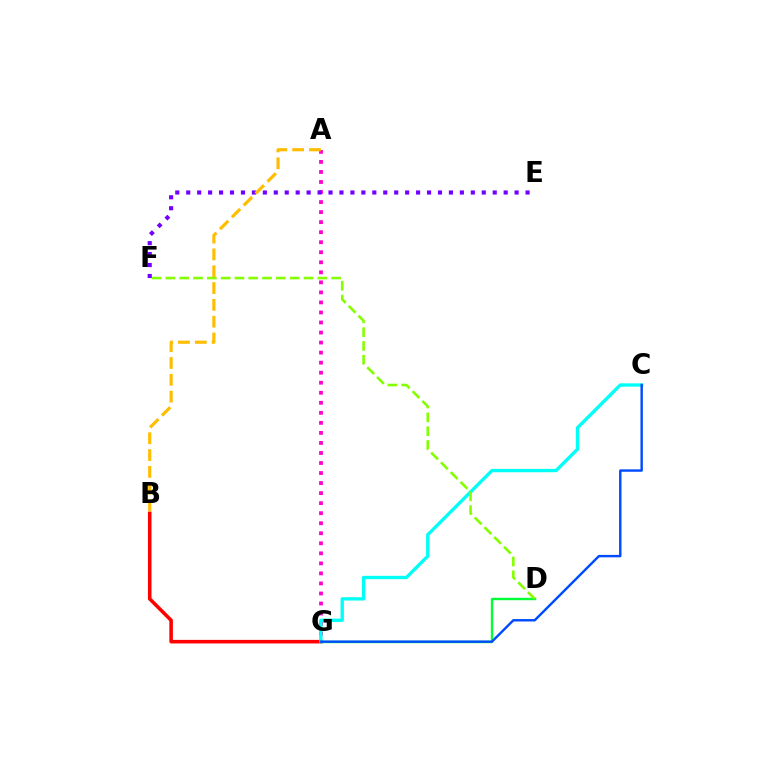{('D', 'G'): [{'color': '#00ff39', 'line_style': 'solid', 'thickness': 1.73}], ('A', 'G'): [{'color': '#ff00cf', 'line_style': 'dotted', 'thickness': 2.73}], ('B', 'G'): [{'color': '#ff0000', 'line_style': 'solid', 'thickness': 2.56}], ('C', 'G'): [{'color': '#00fff6', 'line_style': 'solid', 'thickness': 2.4}, {'color': '#004bff', 'line_style': 'solid', 'thickness': 1.74}], ('D', 'F'): [{'color': '#84ff00', 'line_style': 'dashed', 'thickness': 1.88}], ('E', 'F'): [{'color': '#7200ff', 'line_style': 'dotted', 'thickness': 2.97}], ('A', 'B'): [{'color': '#ffbd00', 'line_style': 'dashed', 'thickness': 2.28}]}